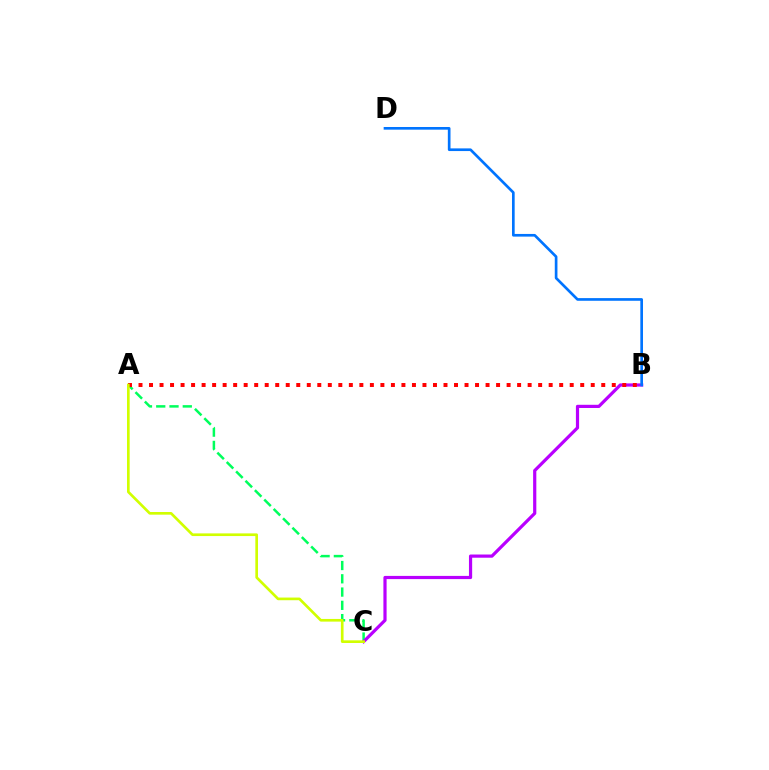{('A', 'C'): [{'color': '#00ff5c', 'line_style': 'dashed', 'thickness': 1.8}, {'color': '#d1ff00', 'line_style': 'solid', 'thickness': 1.92}], ('B', 'C'): [{'color': '#b900ff', 'line_style': 'solid', 'thickness': 2.3}], ('A', 'B'): [{'color': '#ff0000', 'line_style': 'dotted', 'thickness': 2.86}], ('B', 'D'): [{'color': '#0074ff', 'line_style': 'solid', 'thickness': 1.92}]}